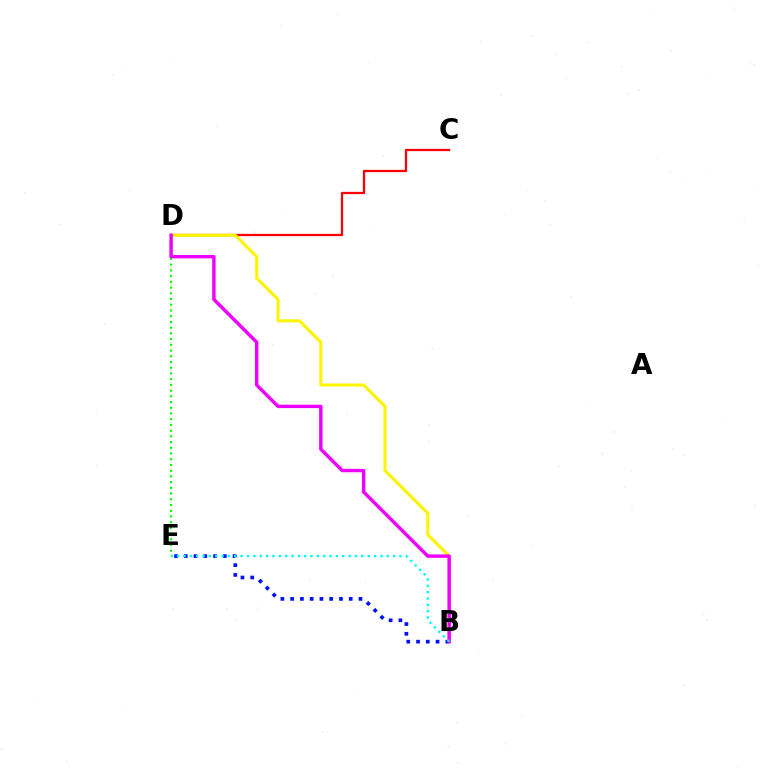{('C', 'D'): [{'color': '#ff0000', 'line_style': 'solid', 'thickness': 1.63}], ('B', 'D'): [{'color': '#fcf500', 'line_style': 'solid', 'thickness': 2.21}, {'color': '#ee00ff', 'line_style': 'solid', 'thickness': 2.45}], ('B', 'E'): [{'color': '#0010ff', 'line_style': 'dotted', 'thickness': 2.65}, {'color': '#00fff6', 'line_style': 'dotted', 'thickness': 1.73}], ('D', 'E'): [{'color': '#08ff00', 'line_style': 'dotted', 'thickness': 1.55}]}